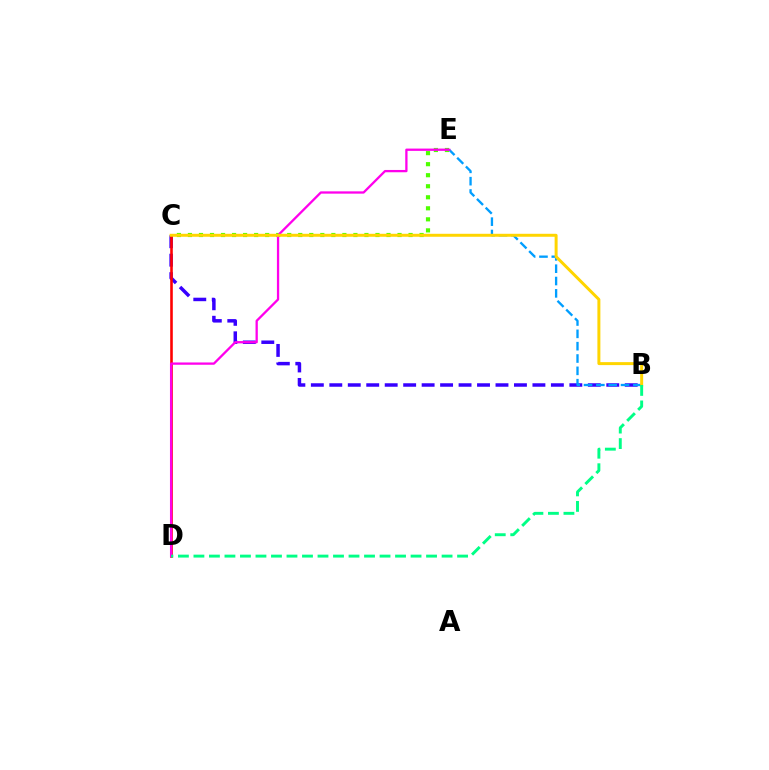{('B', 'C'): [{'color': '#3700ff', 'line_style': 'dashed', 'thickness': 2.51}, {'color': '#ffd500', 'line_style': 'solid', 'thickness': 2.15}], ('C', 'D'): [{'color': '#ff0000', 'line_style': 'solid', 'thickness': 1.87}], ('C', 'E'): [{'color': '#4fff00', 'line_style': 'dotted', 'thickness': 3.0}], ('B', 'E'): [{'color': '#009eff', 'line_style': 'dashed', 'thickness': 1.68}], ('D', 'E'): [{'color': '#ff00ed', 'line_style': 'solid', 'thickness': 1.65}], ('B', 'D'): [{'color': '#00ff86', 'line_style': 'dashed', 'thickness': 2.11}]}